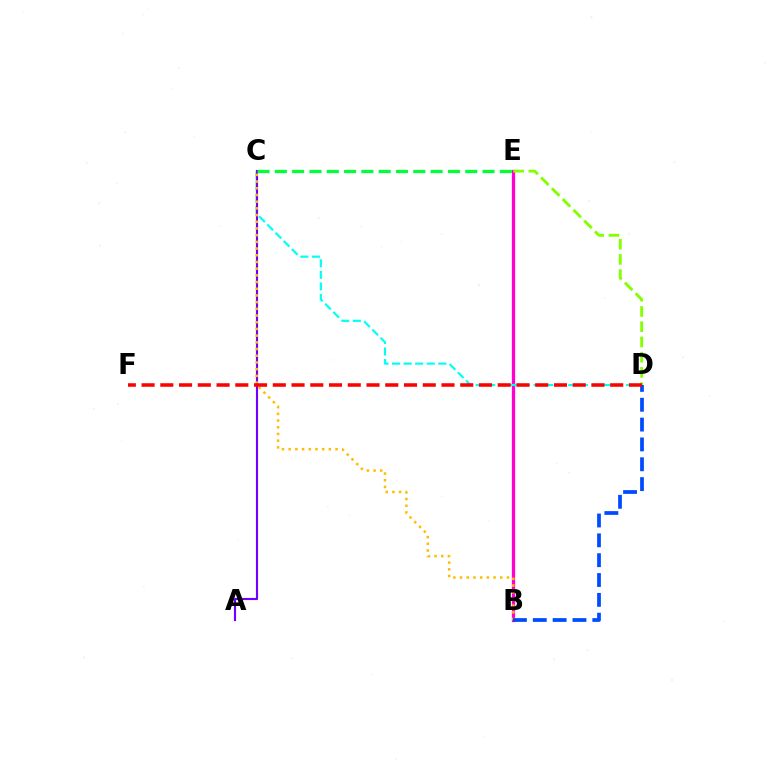{('B', 'E'): [{'color': '#ff00cf', 'line_style': 'solid', 'thickness': 2.36}], ('C', 'D'): [{'color': '#00fff6', 'line_style': 'dashed', 'thickness': 1.57}], ('D', 'E'): [{'color': '#84ff00', 'line_style': 'dashed', 'thickness': 2.07}], ('A', 'C'): [{'color': '#7200ff', 'line_style': 'solid', 'thickness': 1.54}], ('B', 'C'): [{'color': '#ffbd00', 'line_style': 'dotted', 'thickness': 1.82}], ('B', 'D'): [{'color': '#004bff', 'line_style': 'dashed', 'thickness': 2.7}], ('D', 'F'): [{'color': '#ff0000', 'line_style': 'dashed', 'thickness': 2.55}], ('C', 'E'): [{'color': '#00ff39', 'line_style': 'dashed', 'thickness': 2.35}]}